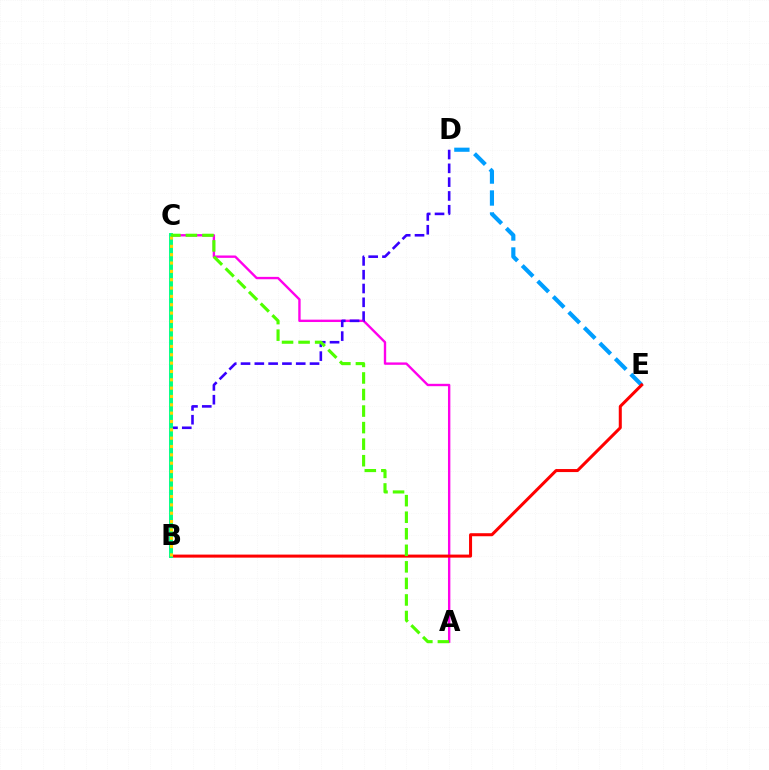{('A', 'C'): [{'color': '#ff00ed', 'line_style': 'solid', 'thickness': 1.71}, {'color': '#4fff00', 'line_style': 'dashed', 'thickness': 2.25}], ('D', 'E'): [{'color': '#009eff', 'line_style': 'dashed', 'thickness': 2.98}], ('B', 'D'): [{'color': '#3700ff', 'line_style': 'dashed', 'thickness': 1.87}], ('B', 'E'): [{'color': '#ff0000', 'line_style': 'solid', 'thickness': 2.18}], ('B', 'C'): [{'color': '#00ff86', 'line_style': 'solid', 'thickness': 2.83}, {'color': '#ffd500', 'line_style': 'dotted', 'thickness': 2.27}]}